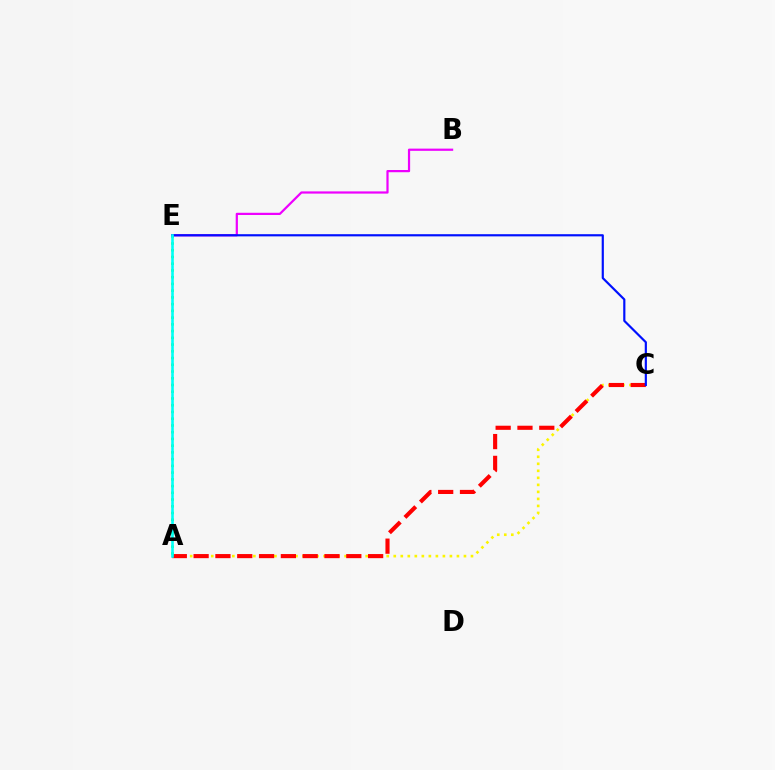{('A', 'C'): [{'color': '#fcf500', 'line_style': 'dotted', 'thickness': 1.91}, {'color': '#ff0000', 'line_style': 'dashed', 'thickness': 2.96}], ('B', 'E'): [{'color': '#ee00ff', 'line_style': 'solid', 'thickness': 1.6}], ('A', 'E'): [{'color': '#08ff00', 'line_style': 'dotted', 'thickness': 1.83}, {'color': '#00fff6', 'line_style': 'solid', 'thickness': 1.88}], ('C', 'E'): [{'color': '#0010ff', 'line_style': 'solid', 'thickness': 1.57}]}